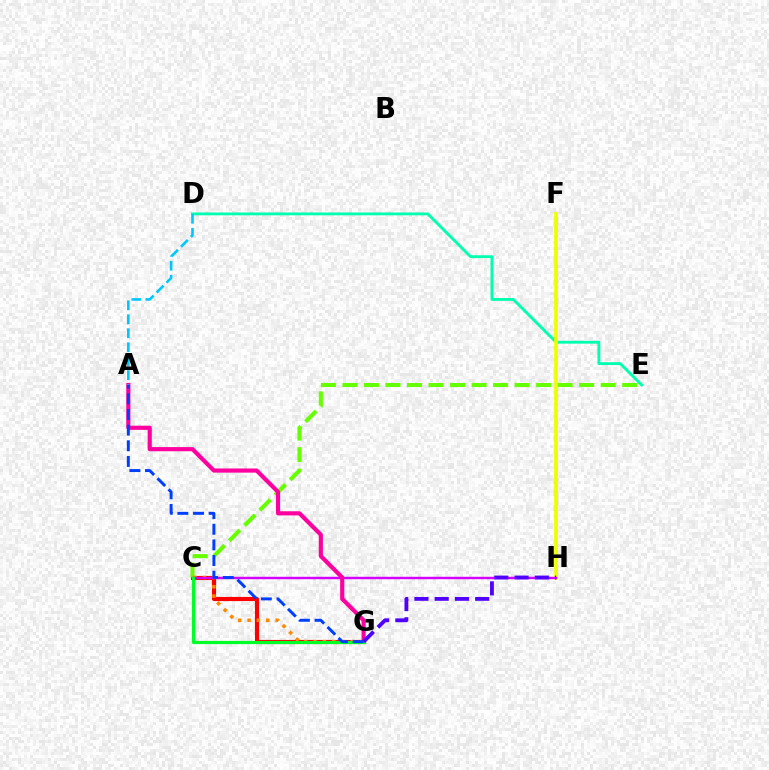{('C', 'G'): [{'color': '#ff0000', 'line_style': 'solid', 'thickness': 2.97}, {'color': '#ff8800', 'line_style': 'dotted', 'thickness': 2.54}, {'color': '#00ff27', 'line_style': 'solid', 'thickness': 2.3}], ('D', 'E'): [{'color': '#00ffaf', 'line_style': 'solid', 'thickness': 2.06}], ('C', 'E'): [{'color': '#66ff00', 'line_style': 'dashed', 'thickness': 2.92}], ('F', 'H'): [{'color': '#eeff00', 'line_style': 'solid', 'thickness': 2.7}], ('C', 'H'): [{'color': '#d600ff', 'line_style': 'solid', 'thickness': 1.75}], ('A', 'G'): [{'color': '#ff00a0', 'line_style': 'solid', 'thickness': 2.99}, {'color': '#003fff', 'line_style': 'dashed', 'thickness': 2.13}], ('A', 'D'): [{'color': '#00c7ff', 'line_style': 'dashed', 'thickness': 1.9}], ('G', 'H'): [{'color': '#4f00ff', 'line_style': 'dashed', 'thickness': 2.75}]}